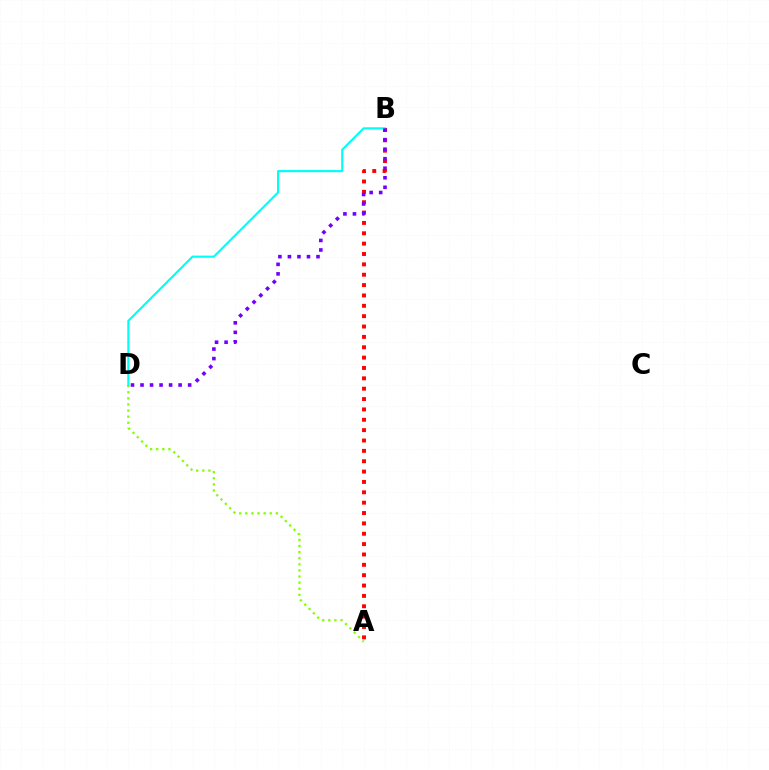{('A', 'B'): [{'color': '#ff0000', 'line_style': 'dotted', 'thickness': 2.81}], ('A', 'D'): [{'color': '#84ff00', 'line_style': 'dotted', 'thickness': 1.66}], ('B', 'D'): [{'color': '#00fff6', 'line_style': 'solid', 'thickness': 1.54}, {'color': '#7200ff', 'line_style': 'dotted', 'thickness': 2.59}]}